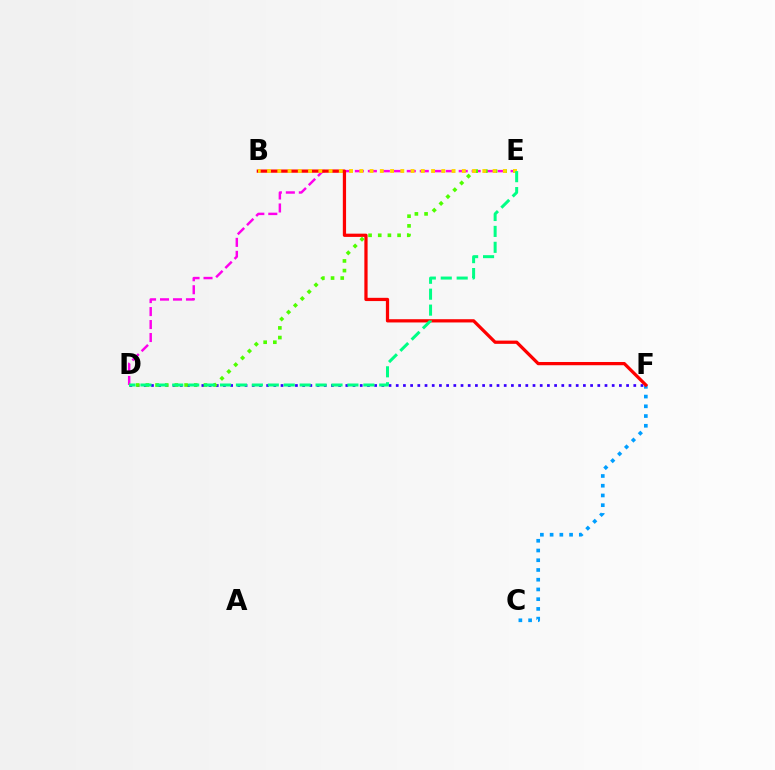{('D', 'F'): [{'color': '#3700ff', 'line_style': 'dotted', 'thickness': 1.96}], ('C', 'F'): [{'color': '#009eff', 'line_style': 'dotted', 'thickness': 2.64}], ('D', 'E'): [{'color': '#ff00ed', 'line_style': 'dashed', 'thickness': 1.76}, {'color': '#4fff00', 'line_style': 'dotted', 'thickness': 2.63}, {'color': '#00ff86', 'line_style': 'dashed', 'thickness': 2.16}], ('B', 'F'): [{'color': '#ff0000', 'line_style': 'solid', 'thickness': 2.34}], ('B', 'E'): [{'color': '#ffd500', 'line_style': 'dotted', 'thickness': 2.79}]}